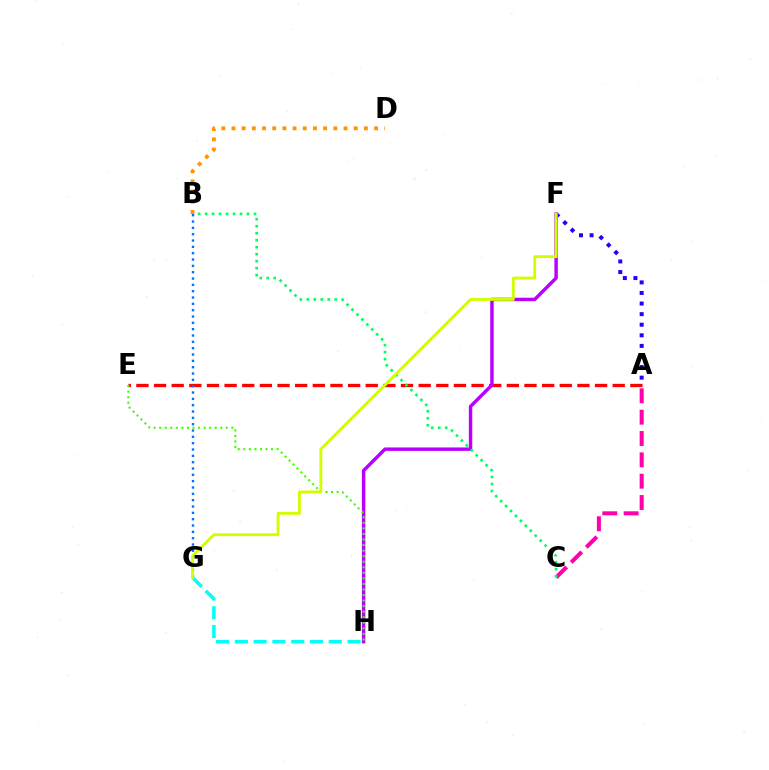{('A', 'C'): [{'color': '#ff00ac', 'line_style': 'dashed', 'thickness': 2.9}], ('A', 'F'): [{'color': '#2500ff', 'line_style': 'dotted', 'thickness': 2.88}], ('A', 'E'): [{'color': '#ff0000', 'line_style': 'dashed', 'thickness': 2.4}], ('G', 'H'): [{'color': '#00fff6', 'line_style': 'dashed', 'thickness': 2.55}], ('F', 'H'): [{'color': '#b900ff', 'line_style': 'solid', 'thickness': 2.48}], ('E', 'H'): [{'color': '#3dff00', 'line_style': 'dotted', 'thickness': 1.51}], ('B', 'C'): [{'color': '#00ff5c', 'line_style': 'dotted', 'thickness': 1.9}], ('B', 'D'): [{'color': '#ff9400', 'line_style': 'dotted', 'thickness': 2.77}], ('B', 'G'): [{'color': '#0074ff', 'line_style': 'dotted', 'thickness': 1.72}], ('F', 'G'): [{'color': '#d1ff00', 'line_style': 'solid', 'thickness': 2.07}]}